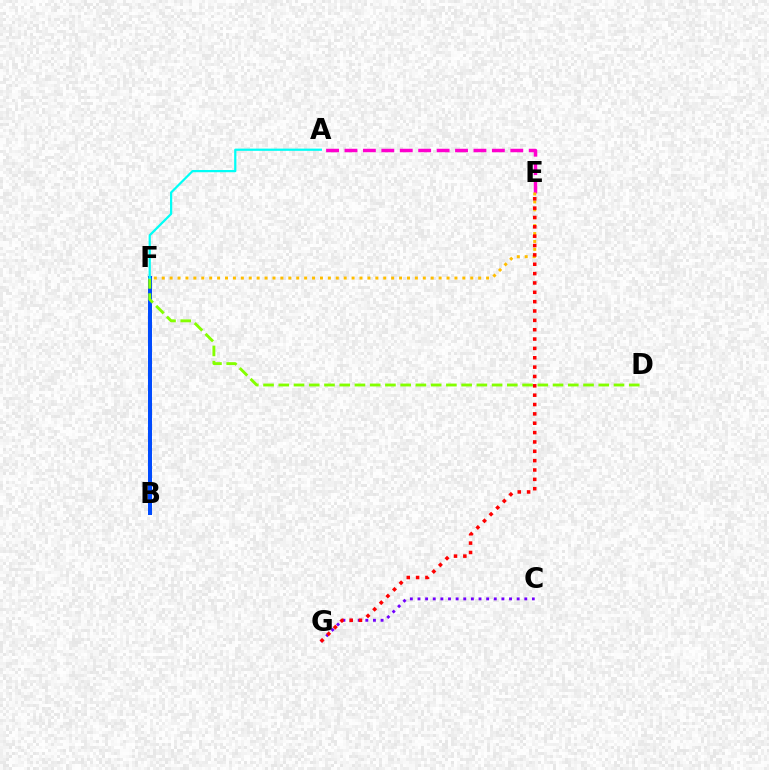{('C', 'G'): [{'color': '#7200ff', 'line_style': 'dotted', 'thickness': 2.07}], ('B', 'F'): [{'color': '#00ff39', 'line_style': 'solid', 'thickness': 2.63}, {'color': '#004bff', 'line_style': 'solid', 'thickness': 2.88}], ('A', 'E'): [{'color': '#ff00cf', 'line_style': 'dashed', 'thickness': 2.5}], ('D', 'F'): [{'color': '#84ff00', 'line_style': 'dashed', 'thickness': 2.07}], ('E', 'F'): [{'color': '#ffbd00', 'line_style': 'dotted', 'thickness': 2.15}], ('E', 'G'): [{'color': '#ff0000', 'line_style': 'dotted', 'thickness': 2.54}], ('A', 'F'): [{'color': '#00fff6', 'line_style': 'solid', 'thickness': 1.61}]}